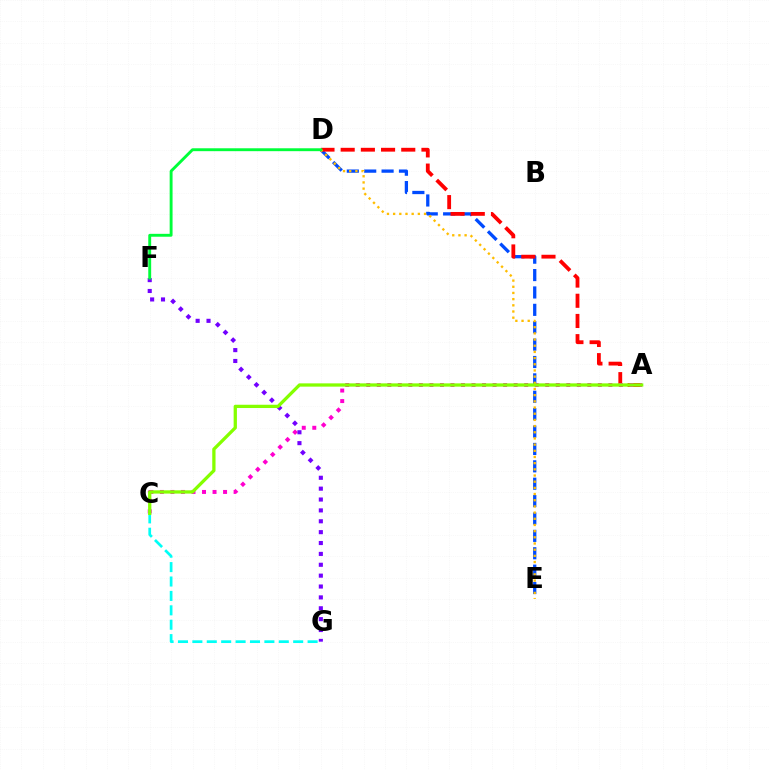{('D', 'E'): [{'color': '#004bff', 'line_style': 'dashed', 'thickness': 2.36}, {'color': '#ffbd00', 'line_style': 'dotted', 'thickness': 1.68}], ('A', 'D'): [{'color': '#ff0000', 'line_style': 'dashed', 'thickness': 2.74}], ('A', 'C'): [{'color': '#ff00cf', 'line_style': 'dotted', 'thickness': 2.86}, {'color': '#84ff00', 'line_style': 'solid', 'thickness': 2.36}], ('F', 'G'): [{'color': '#7200ff', 'line_style': 'dotted', 'thickness': 2.95}], ('C', 'G'): [{'color': '#00fff6', 'line_style': 'dashed', 'thickness': 1.96}], ('D', 'F'): [{'color': '#00ff39', 'line_style': 'solid', 'thickness': 2.08}]}